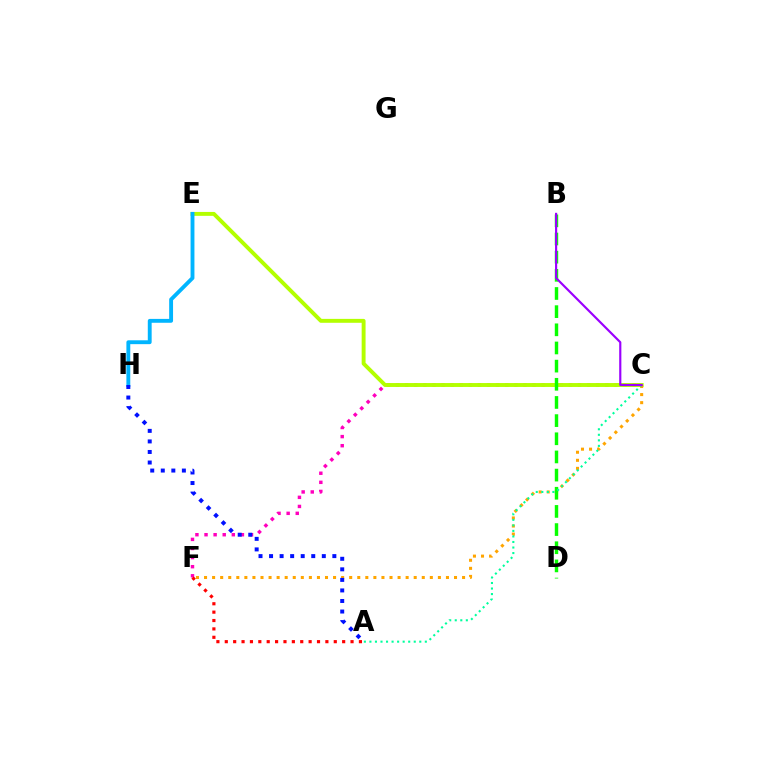{('C', 'F'): [{'color': '#ff00bd', 'line_style': 'dotted', 'thickness': 2.47}, {'color': '#ffa500', 'line_style': 'dotted', 'thickness': 2.19}], ('C', 'E'): [{'color': '#b3ff00', 'line_style': 'solid', 'thickness': 2.82}], ('A', 'F'): [{'color': '#ff0000', 'line_style': 'dotted', 'thickness': 2.28}], ('B', 'D'): [{'color': '#08ff00', 'line_style': 'dashed', 'thickness': 2.47}], ('A', 'C'): [{'color': '#00ff9d', 'line_style': 'dotted', 'thickness': 1.51}], ('B', 'C'): [{'color': '#9b00ff', 'line_style': 'solid', 'thickness': 1.56}], ('E', 'H'): [{'color': '#00b5ff', 'line_style': 'solid', 'thickness': 2.79}], ('A', 'H'): [{'color': '#0010ff', 'line_style': 'dotted', 'thickness': 2.87}]}